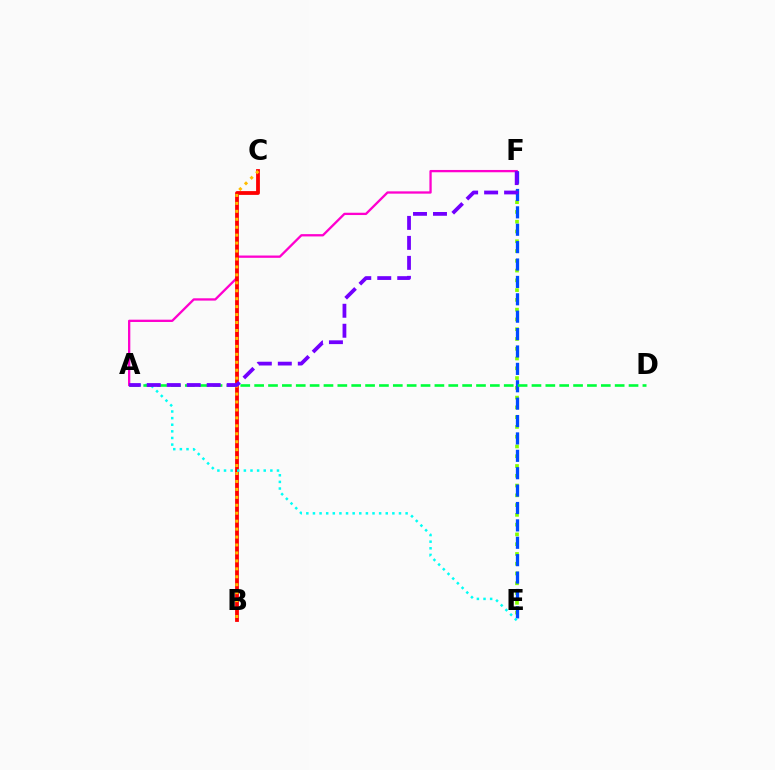{('A', 'F'): [{'color': '#ff00cf', 'line_style': 'solid', 'thickness': 1.66}, {'color': '#7200ff', 'line_style': 'dashed', 'thickness': 2.71}], ('B', 'C'): [{'color': '#ff0000', 'line_style': 'solid', 'thickness': 2.74}, {'color': '#ffbd00', 'line_style': 'dotted', 'thickness': 2.16}], ('E', 'F'): [{'color': '#84ff00', 'line_style': 'dotted', 'thickness': 2.66}, {'color': '#004bff', 'line_style': 'dashed', 'thickness': 2.36}], ('A', 'E'): [{'color': '#00fff6', 'line_style': 'dotted', 'thickness': 1.8}], ('A', 'D'): [{'color': '#00ff39', 'line_style': 'dashed', 'thickness': 1.88}]}